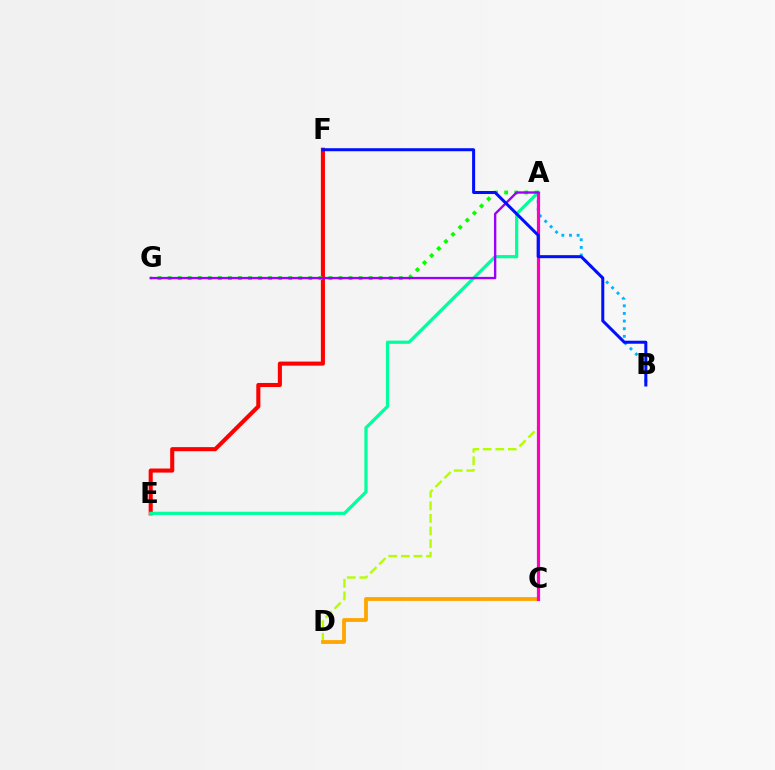{('A', 'D'): [{'color': '#b3ff00', 'line_style': 'dashed', 'thickness': 1.71}], ('A', 'B'): [{'color': '#00b5ff', 'line_style': 'dotted', 'thickness': 2.07}], ('E', 'F'): [{'color': '#ff0000', 'line_style': 'solid', 'thickness': 2.94}], ('C', 'D'): [{'color': '#ffa500', 'line_style': 'solid', 'thickness': 2.73}], ('A', 'G'): [{'color': '#08ff00', 'line_style': 'dotted', 'thickness': 2.73}, {'color': '#9b00ff', 'line_style': 'solid', 'thickness': 1.7}], ('A', 'E'): [{'color': '#00ff9d', 'line_style': 'solid', 'thickness': 2.32}], ('A', 'C'): [{'color': '#ff00bd', 'line_style': 'solid', 'thickness': 2.3}], ('B', 'F'): [{'color': '#0010ff', 'line_style': 'solid', 'thickness': 2.18}]}